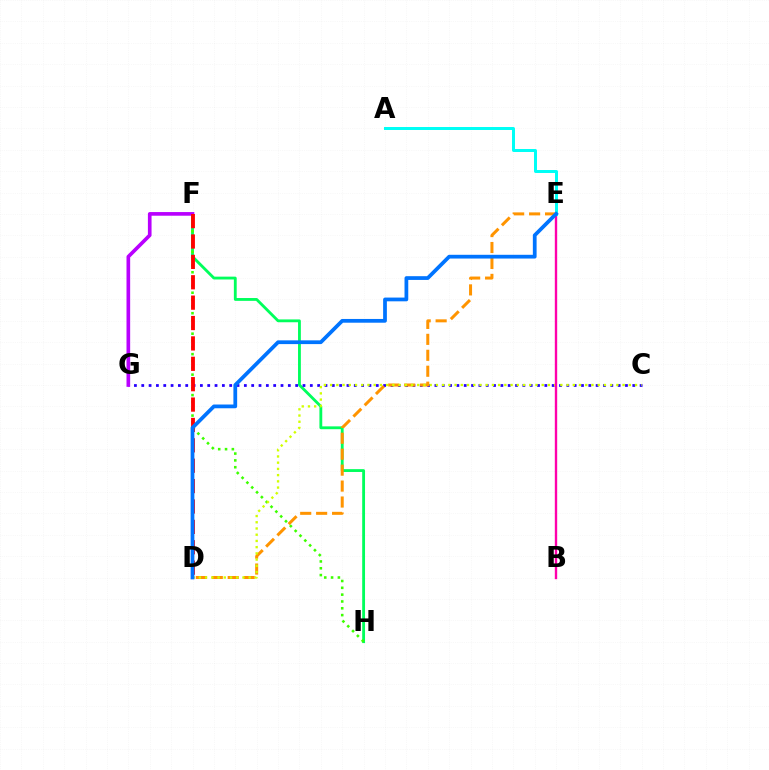{('F', 'H'): [{'color': '#00ff5c', 'line_style': 'solid', 'thickness': 2.04}, {'color': '#3dff00', 'line_style': 'dotted', 'thickness': 1.85}], ('C', 'G'): [{'color': '#2500ff', 'line_style': 'dotted', 'thickness': 1.99}], ('D', 'E'): [{'color': '#ff9400', 'line_style': 'dashed', 'thickness': 2.17}, {'color': '#0074ff', 'line_style': 'solid', 'thickness': 2.7}], ('C', 'D'): [{'color': '#d1ff00', 'line_style': 'dotted', 'thickness': 1.69}], ('B', 'E'): [{'color': '#ff00ac', 'line_style': 'solid', 'thickness': 1.71}], ('F', 'G'): [{'color': '#b900ff', 'line_style': 'solid', 'thickness': 2.63}], ('D', 'F'): [{'color': '#ff0000', 'line_style': 'dashed', 'thickness': 2.77}], ('A', 'E'): [{'color': '#00fff6', 'line_style': 'solid', 'thickness': 2.15}]}